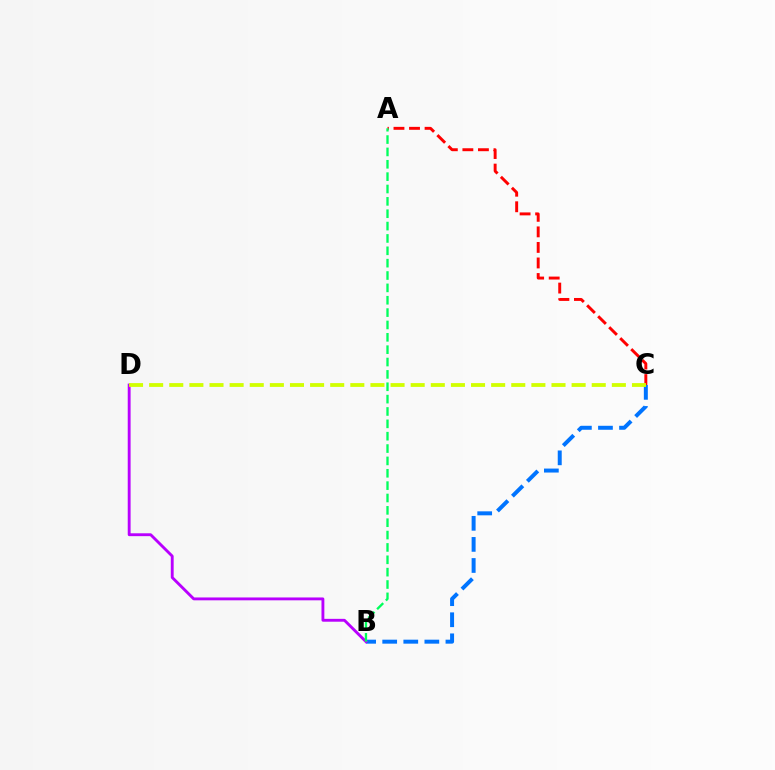{('B', 'C'): [{'color': '#0074ff', 'line_style': 'dashed', 'thickness': 2.86}], ('B', 'D'): [{'color': '#b900ff', 'line_style': 'solid', 'thickness': 2.06}], ('A', 'C'): [{'color': '#ff0000', 'line_style': 'dashed', 'thickness': 2.11}], ('A', 'B'): [{'color': '#00ff5c', 'line_style': 'dashed', 'thickness': 1.68}], ('C', 'D'): [{'color': '#d1ff00', 'line_style': 'dashed', 'thickness': 2.73}]}